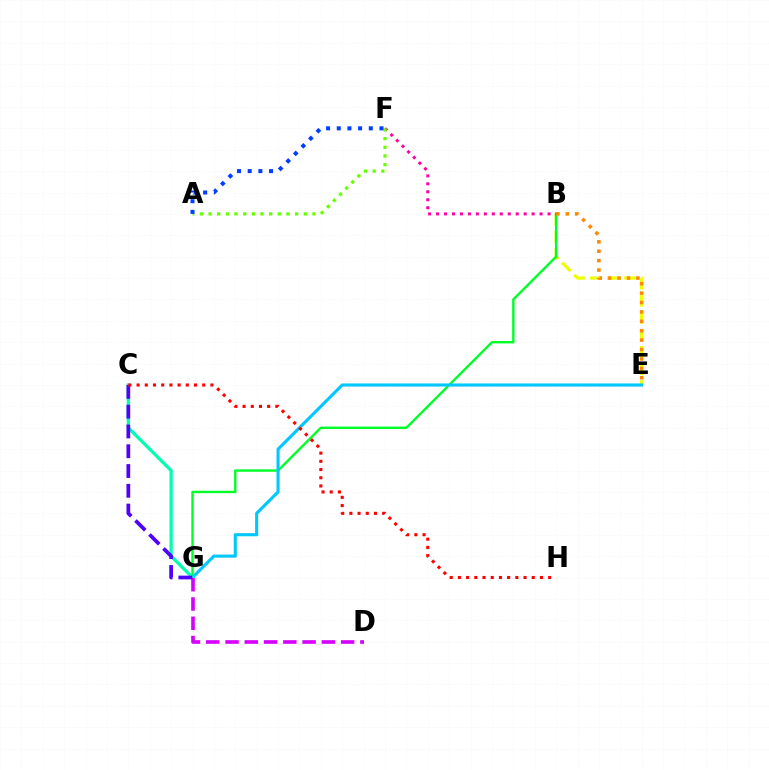{('B', 'E'): [{'color': '#eeff00', 'line_style': 'dashed', 'thickness': 2.32}, {'color': '#ff8800', 'line_style': 'dotted', 'thickness': 2.56}], ('B', 'G'): [{'color': '#00ff27', 'line_style': 'solid', 'thickness': 1.72}], ('E', 'G'): [{'color': '#00c7ff', 'line_style': 'solid', 'thickness': 2.23}], ('B', 'F'): [{'color': '#ff00a0', 'line_style': 'dotted', 'thickness': 2.16}], ('A', 'F'): [{'color': '#66ff00', 'line_style': 'dotted', 'thickness': 2.35}, {'color': '#003fff', 'line_style': 'dotted', 'thickness': 2.9}], ('C', 'G'): [{'color': '#00ffaf', 'line_style': 'solid', 'thickness': 2.33}, {'color': '#4f00ff', 'line_style': 'dashed', 'thickness': 2.69}], ('D', 'G'): [{'color': '#d600ff', 'line_style': 'dashed', 'thickness': 2.62}], ('C', 'H'): [{'color': '#ff0000', 'line_style': 'dotted', 'thickness': 2.23}]}